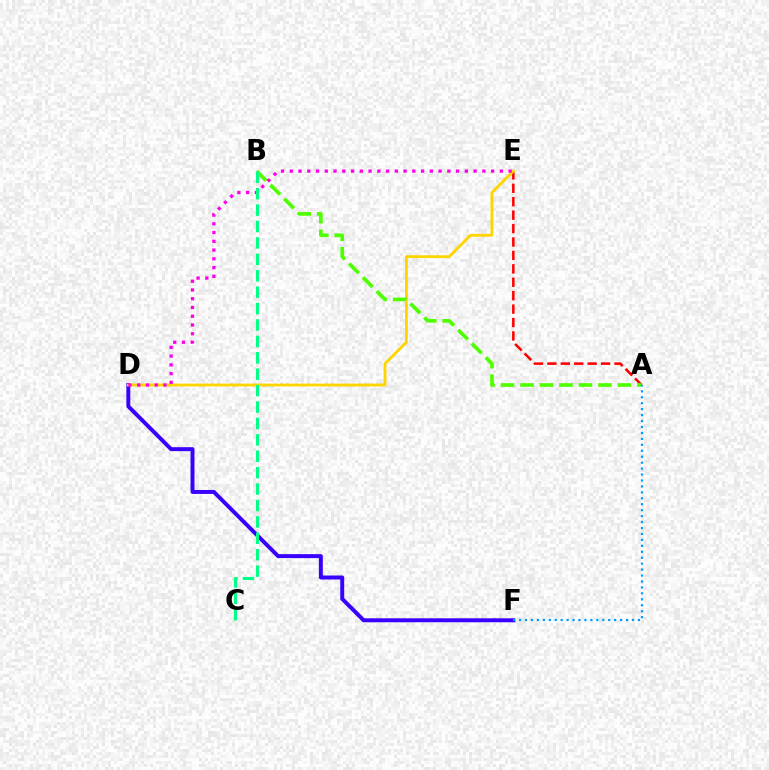{('A', 'E'): [{'color': '#ff0000', 'line_style': 'dashed', 'thickness': 1.82}], ('D', 'F'): [{'color': '#3700ff', 'line_style': 'solid', 'thickness': 2.85}], ('D', 'E'): [{'color': '#ffd500', 'line_style': 'solid', 'thickness': 2.03}, {'color': '#ff00ed', 'line_style': 'dotted', 'thickness': 2.38}], ('A', 'B'): [{'color': '#4fff00', 'line_style': 'dashed', 'thickness': 2.65}], ('B', 'C'): [{'color': '#00ff86', 'line_style': 'dashed', 'thickness': 2.23}], ('A', 'F'): [{'color': '#009eff', 'line_style': 'dotted', 'thickness': 1.61}]}